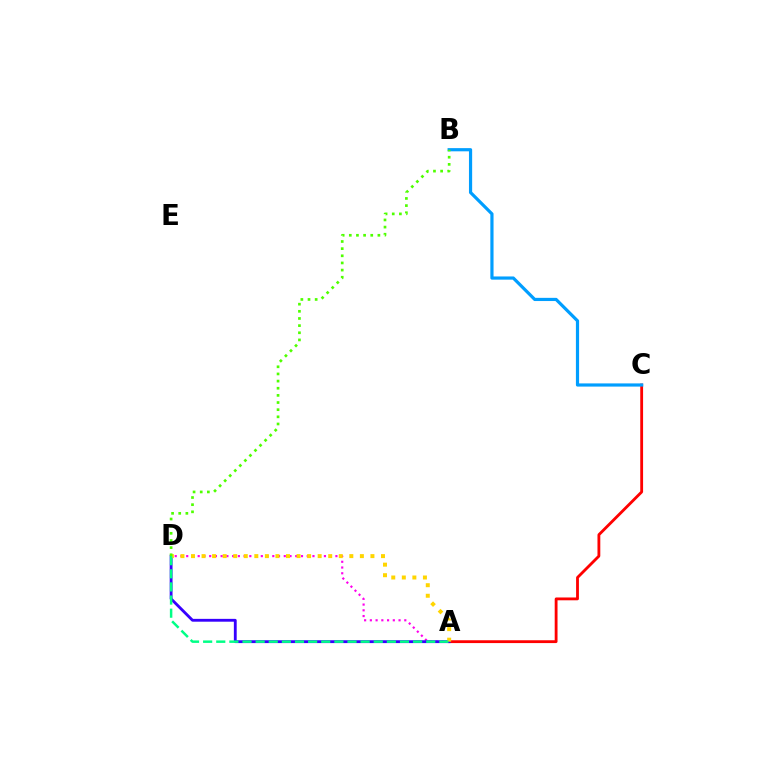{('A', 'D'): [{'color': '#ff00ed', 'line_style': 'dotted', 'thickness': 1.56}, {'color': '#3700ff', 'line_style': 'solid', 'thickness': 2.04}, {'color': '#ffd500', 'line_style': 'dotted', 'thickness': 2.87}, {'color': '#00ff86', 'line_style': 'dashed', 'thickness': 1.78}], ('A', 'C'): [{'color': '#ff0000', 'line_style': 'solid', 'thickness': 2.03}], ('B', 'C'): [{'color': '#009eff', 'line_style': 'solid', 'thickness': 2.3}], ('B', 'D'): [{'color': '#4fff00', 'line_style': 'dotted', 'thickness': 1.94}]}